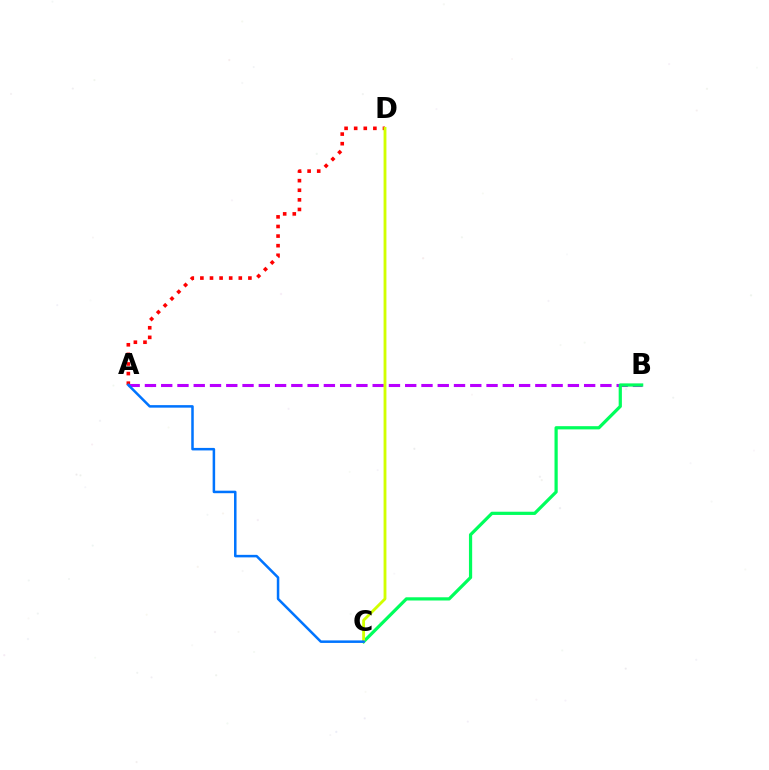{('A', 'D'): [{'color': '#ff0000', 'line_style': 'dotted', 'thickness': 2.61}], ('A', 'B'): [{'color': '#b900ff', 'line_style': 'dashed', 'thickness': 2.21}], ('B', 'C'): [{'color': '#00ff5c', 'line_style': 'solid', 'thickness': 2.32}], ('C', 'D'): [{'color': '#d1ff00', 'line_style': 'solid', 'thickness': 2.05}], ('A', 'C'): [{'color': '#0074ff', 'line_style': 'solid', 'thickness': 1.81}]}